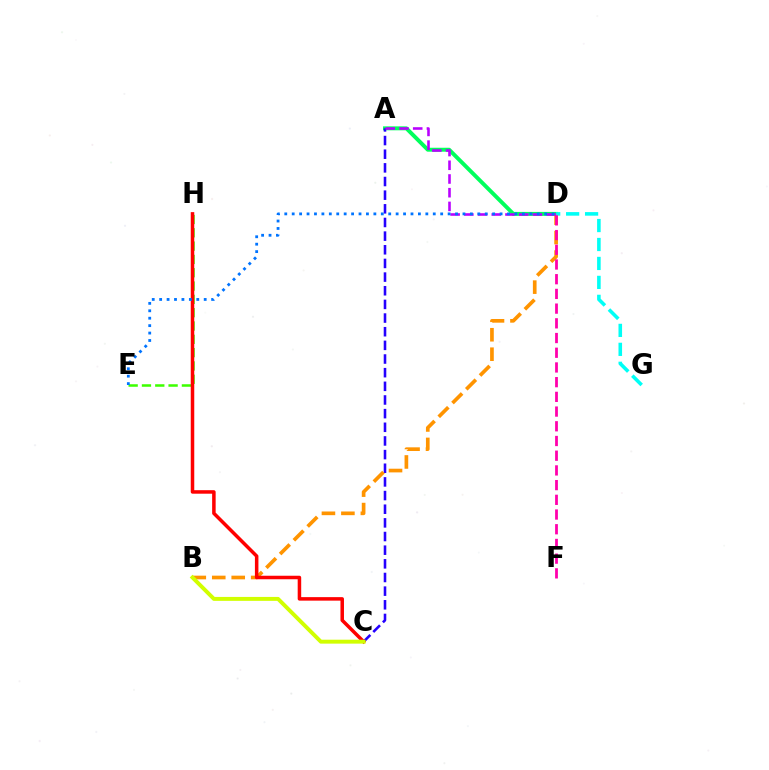{('A', 'D'): [{'color': '#00ff5c', 'line_style': 'solid', 'thickness': 2.84}, {'color': '#b900ff', 'line_style': 'dashed', 'thickness': 1.86}], ('A', 'C'): [{'color': '#2500ff', 'line_style': 'dashed', 'thickness': 1.85}], ('E', 'H'): [{'color': '#3dff00', 'line_style': 'dashed', 'thickness': 1.81}], ('B', 'D'): [{'color': '#ff9400', 'line_style': 'dashed', 'thickness': 2.64}], ('C', 'H'): [{'color': '#ff0000', 'line_style': 'solid', 'thickness': 2.53}], ('D', 'G'): [{'color': '#00fff6', 'line_style': 'dashed', 'thickness': 2.57}], ('D', 'F'): [{'color': '#ff00ac', 'line_style': 'dashed', 'thickness': 2.0}], ('B', 'C'): [{'color': '#d1ff00', 'line_style': 'solid', 'thickness': 2.83}], ('D', 'E'): [{'color': '#0074ff', 'line_style': 'dotted', 'thickness': 2.02}]}